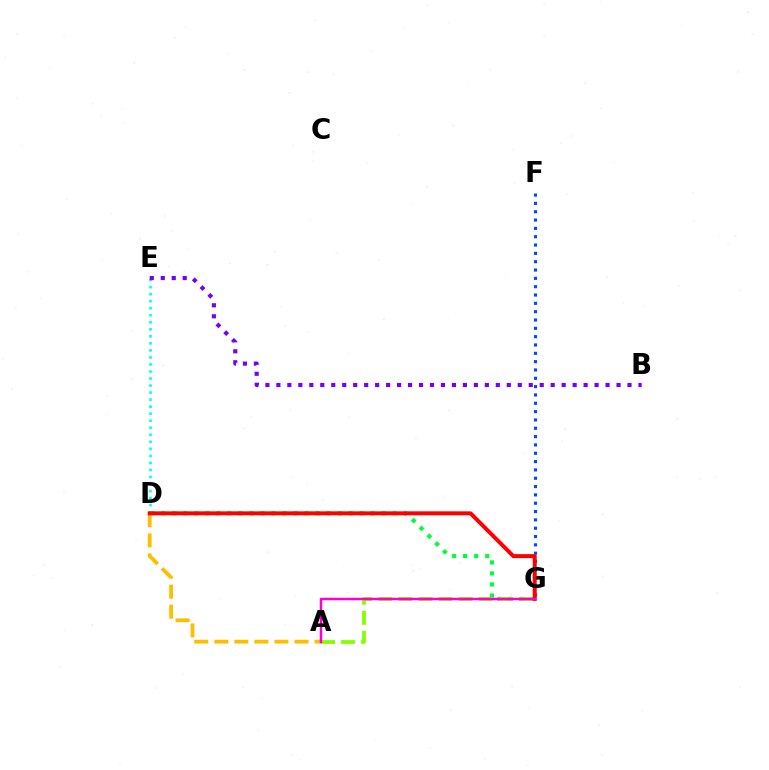{('D', 'G'): [{'color': '#00ff39', 'line_style': 'dotted', 'thickness': 3.0}, {'color': '#ff0000', 'line_style': 'solid', 'thickness': 2.86}], ('A', 'D'): [{'color': '#ffbd00', 'line_style': 'dashed', 'thickness': 2.72}], ('D', 'E'): [{'color': '#00fff6', 'line_style': 'dotted', 'thickness': 1.91}], ('F', 'G'): [{'color': '#004bff', 'line_style': 'dotted', 'thickness': 2.26}], ('A', 'G'): [{'color': '#84ff00', 'line_style': 'dashed', 'thickness': 2.73}, {'color': '#ff00cf', 'line_style': 'solid', 'thickness': 1.78}], ('B', 'E'): [{'color': '#7200ff', 'line_style': 'dotted', 'thickness': 2.98}]}